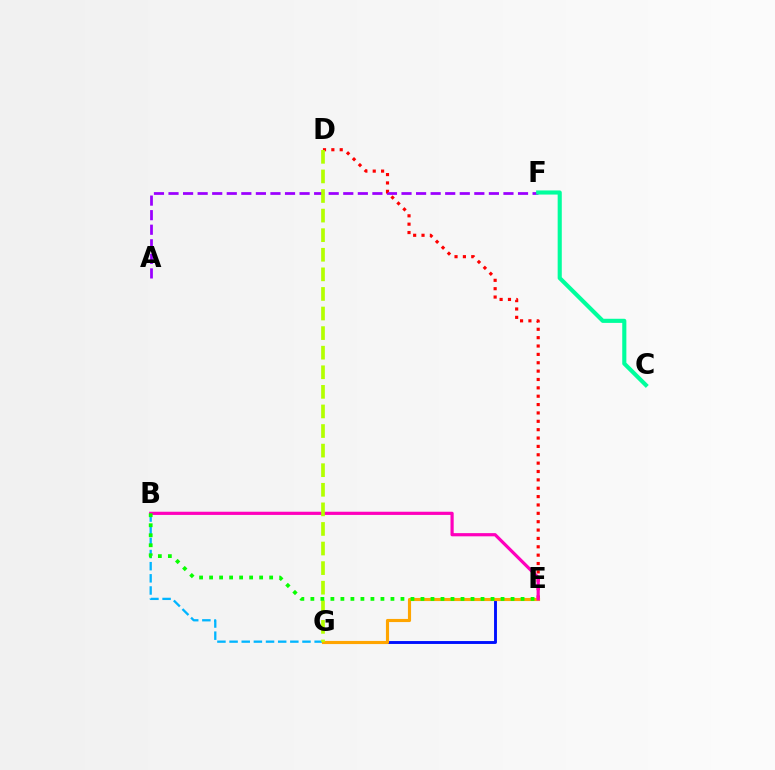{('A', 'F'): [{'color': '#9b00ff', 'line_style': 'dashed', 'thickness': 1.98}], ('D', 'E'): [{'color': '#ff0000', 'line_style': 'dotted', 'thickness': 2.27}], ('B', 'G'): [{'color': '#00b5ff', 'line_style': 'dashed', 'thickness': 1.65}], ('E', 'G'): [{'color': '#0010ff', 'line_style': 'solid', 'thickness': 2.09}, {'color': '#ffa500', 'line_style': 'solid', 'thickness': 2.25}], ('B', 'E'): [{'color': '#ff00bd', 'line_style': 'solid', 'thickness': 2.3}, {'color': '#08ff00', 'line_style': 'dotted', 'thickness': 2.72}], ('D', 'G'): [{'color': '#b3ff00', 'line_style': 'dashed', 'thickness': 2.66}], ('C', 'F'): [{'color': '#00ff9d', 'line_style': 'solid', 'thickness': 2.97}]}